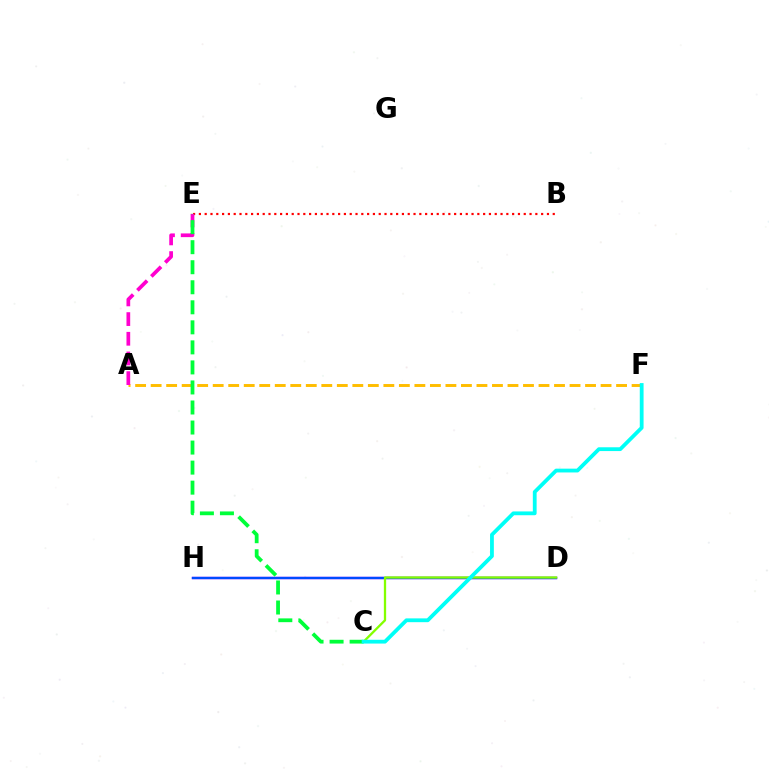{('A', 'F'): [{'color': '#ffbd00', 'line_style': 'dashed', 'thickness': 2.11}], ('B', 'E'): [{'color': '#ff0000', 'line_style': 'dotted', 'thickness': 1.58}], ('D', 'H'): [{'color': '#7200ff', 'line_style': 'solid', 'thickness': 1.75}, {'color': '#004bff', 'line_style': 'solid', 'thickness': 1.58}], ('A', 'E'): [{'color': '#ff00cf', 'line_style': 'dashed', 'thickness': 2.67}], ('C', 'E'): [{'color': '#00ff39', 'line_style': 'dashed', 'thickness': 2.72}], ('C', 'D'): [{'color': '#84ff00', 'line_style': 'solid', 'thickness': 1.65}], ('C', 'F'): [{'color': '#00fff6', 'line_style': 'solid', 'thickness': 2.73}]}